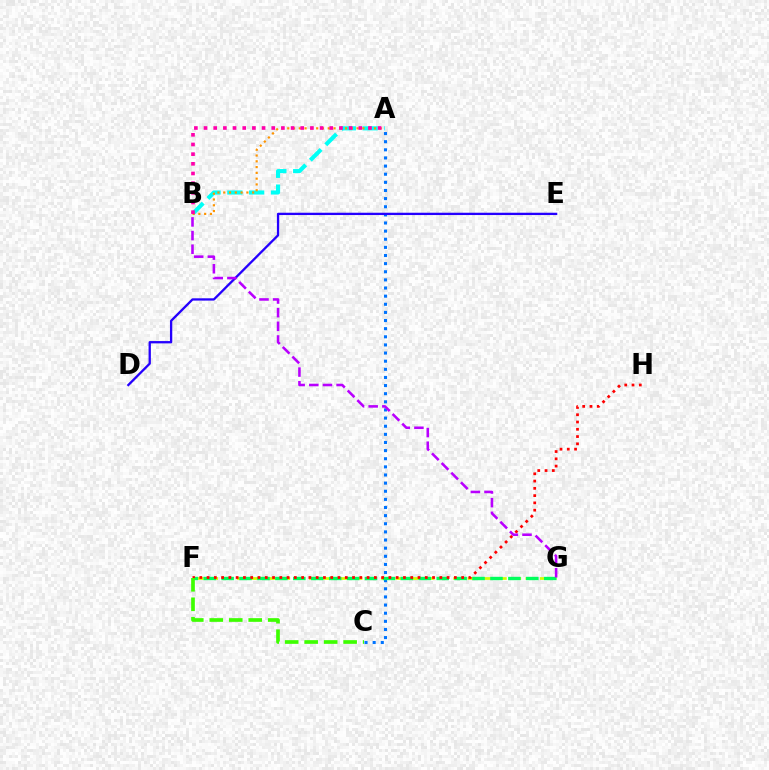{('A', 'C'): [{'color': '#0074ff', 'line_style': 'dotted', 'thickness': 2.21}], ('F', 'G'): [{'color': '#d1ff00', 'line_style': 'dashed', 'thickness': 1.96}, {'color': '#00ff5c', 'line_style': 'dashed', 'thickness': 2.43}], ('A', 'B'): [{'color': '#00fff6', 'line_style': 'dashed', 'thickness': 2.96}, {'color': '#ff9400', 'line_style': 'dotted', 'thickness': 1.57}, {'color': '#ff00ac', 'line_style': 'dotted', 'thickness': 2.63}], ('F', 'H'): [{'color': '#ff0000', 'line_style': 'dotted', 'thickness': 1.98}], ('D', 'E'): [{'color': '#2500ff', 'line_style': 'solid', 'thickness': 1.66}], ('B', 'G'): [{'color': '#b900ff', 'line_style': 'dashed', 'thickness': 1.85}], ('C', 'F'): [{'color': '#3dff00', 'line_style': 'dashed', 'thickness': 2.65}]}